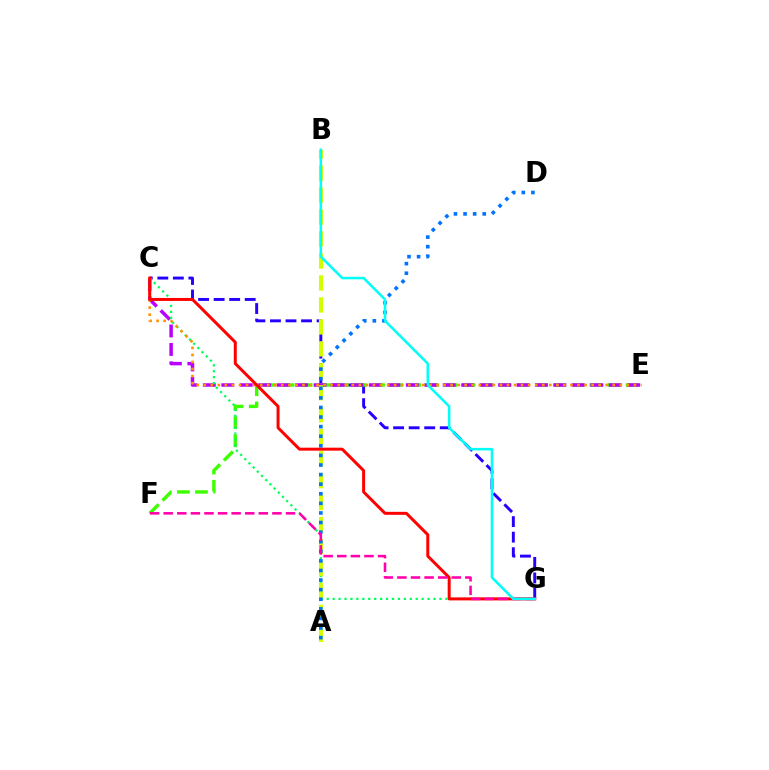{('C', 'G'): [{'color': '#2500ff', 'line_style': 'dashed', 'thickness': 2.11}, {'color': '#00ff5c', 'line_style': 'dotted', 'thickness': 1.61}, {'color': '#ff0000', 'line_style': 'solid', 'thickness': 2.15}], ('E', 'F'): [{'color': '#3dff00', 'line_style': 'dashed', 'thickness': 2.46}], ('C', 'E'): [{'color': '#b900ff', 'line_style': 'dashed', 'thickness': 2.51}, {'color': '#ff9400', 'line_style': 'dotted', 'thickness': 1.92}], ('A', 'B'): [{'color': '#d1ff00', 'line_style': 'dashed', 'thickness': 2.98}], ('A', 'D'): [{'color': '#0074ff', 'line_style': 'dotted', 'thickness': 2.61}], ('F', 'G'): [{'color': '#ff00ac', 'line_style': 'dashed', 'thickness': 1.85}], ('B', 'G'): [{'color': '#00fff6', 'line_style': 'solid', 'thickness': 1.83}]}